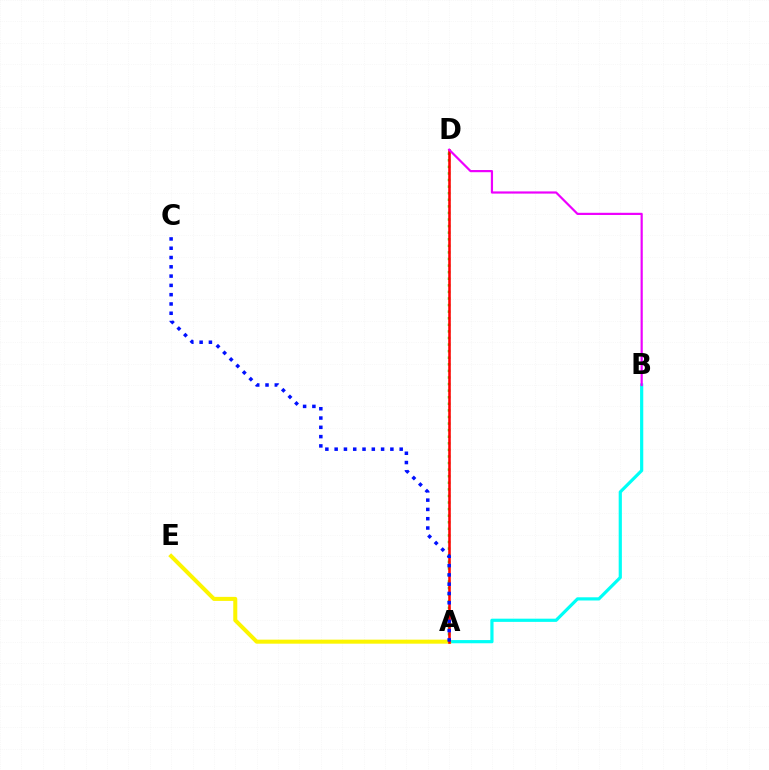{('A', 'D'): [{'color': '#08ff00', 'line_style': 'dotted', 'thickness': 1.79}, {'color': '#ff0000', 'line_style': 'solid', 'thickness': 1.85}], ('A', 'B'): [{'color': '#00fff6', 'line_style': 'solid', 'thickness': 2.3}], ('A', 'E'): [{'color': '#fcf500', 'line_style': 'solid', 'thickness': 2.9}], ('B', 'D'): [{'color': '#ee00ff', 'line_style': 'solid', 'thickness': 1.58}], ('A', 'C'): [{'color': '#0010ff', 'line_style': 'dotted', 'thickness': 2.52}]}